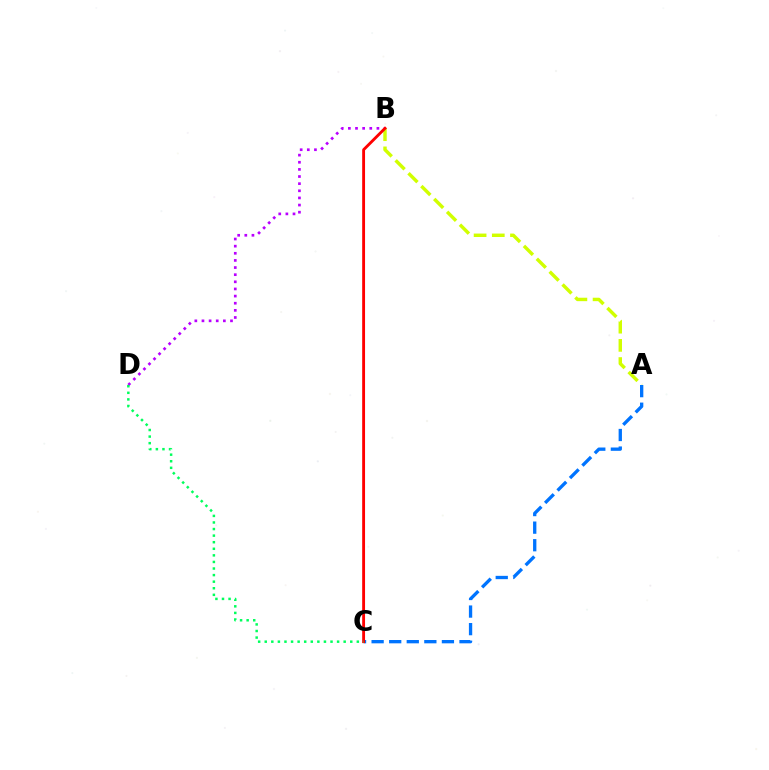{('A', 'B'): [{'color': '#d1ff00', 'line_style': 'dashed', 'thickness': 2.47}], ('B', 'D'): [{'color': '#b900ff', 'line_style': 'dotted', 'thickness': 1.94}], ('A', 'C'): [{'color': '#0074ff', 'line_style': 'dashed', 'thickness': 2.39}], ('B', 'C'): [{'color': '#ff0000', 'line_style': 'solid', 'thickness': 2.06}], ('C', 'D'): [{'color': '#00ff5c', 'line_style': 'dotted', 'thickness': 1.79}]}